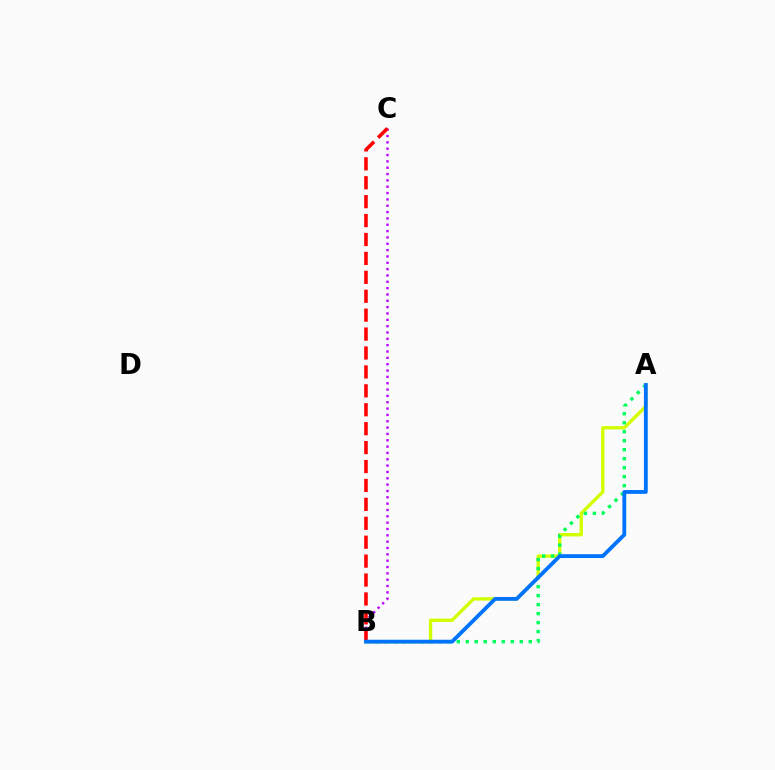{('A', 'B'): [{'color': '#d1ff00', 'line_style': 'solid', 'thickness': 2.41}, {'color': '#00ff5c', 'line_style': 'dotted', 'thickness': 2.44}, {'color': '#0074ff', 'line_style': 'solid', 'thickness': 2.76}], ('B', 'C'): [{'color': '#b900ff', 'line_style': 'dotted', 'thickness': 1.72}, {'color': '#ff0000', 'line_style': 'dashed', 'thickness': 2.57}]}